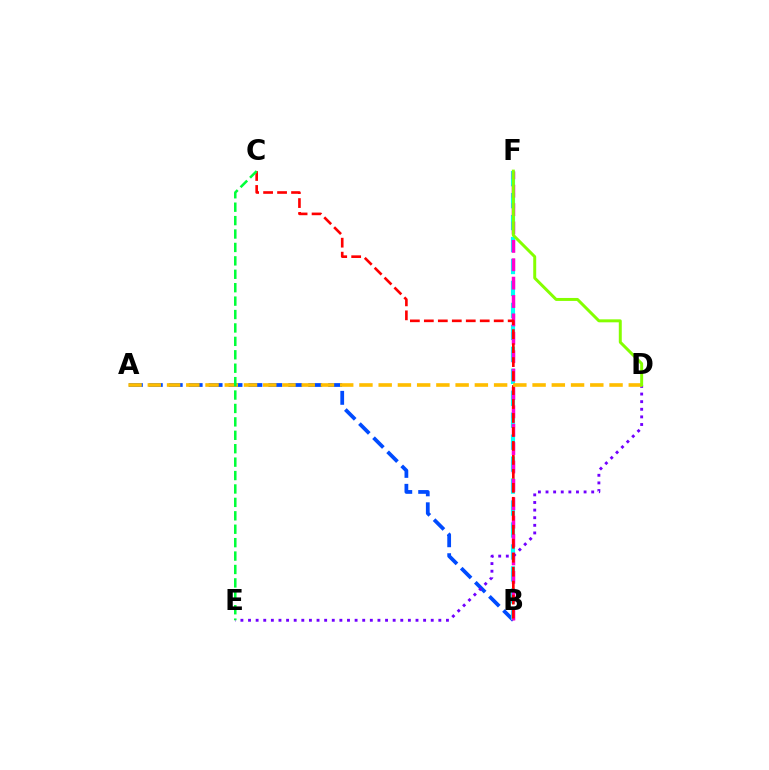{('A', 'B'): [{'color': '#004bff', 'line_style': 'dashed', 'thickness': 2.71}], ('B', 'F'): [{'color': '#00fff6', 'line_style': 'dashed', 'thickness': 2.98}, {'color': '#ff00cf', 'line_style': 'dashed', 'thickness': 2.5}], ('D', 'E'): [{'color': '#7200ff', 'line_style': 'dotted', 'thickness': 2.07}], ('B', 'C'): [{'color': '#ff0000', 'line_style': 'dashed', 'thickness': 1.9}], ('A', 'D'): [{'color': '#ffbd00', 'line_style': 'dashed', 'thickness': 2.61}], ('C', 'E'): [{'color': '#00ff39', 'line_style': 'dashed', 'thickness': 1.82}], ('D', 'F'): [{'color': '#84ff00', 'line_style': 'solid', 'thickness': 2.14}]}